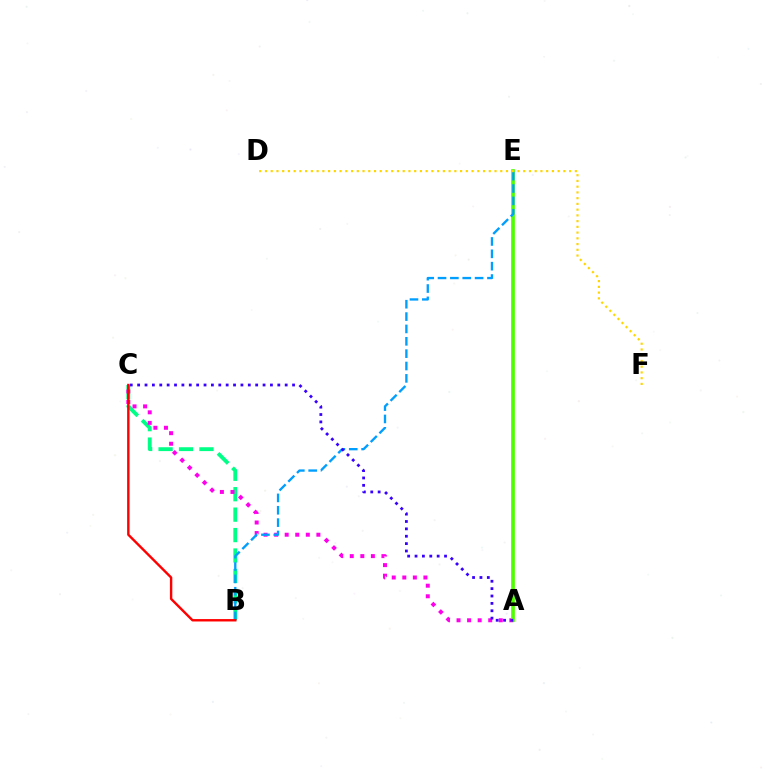{('B', 'C'): [{'color': '#00ff86', 'line_style': 'dashed', 'thickness': 2.78}, {'color': '#ff0000', 'line_style': 'solid', 'thickness': 1.73}], ('A', 'C'): [{'color': '#ff00ed', 'line_style': 'dotted', 'thickness': 2.87}, {'color': '#3700ff', 'line_style': 'dotted', 'thickness': 2.0}], ('A', 'E'): [{'color': '#4fff00', 'line_style': 'solid', 'thickness': 2.64}], ('B', 'E'): [{'color': '#009eff', 'line_style': 'dashed', 'thickness': 1.68}], ('D', 'F'): [{'color': '#ffd500', 'line_style': 'dotted', 'thickness': 1.56}]}